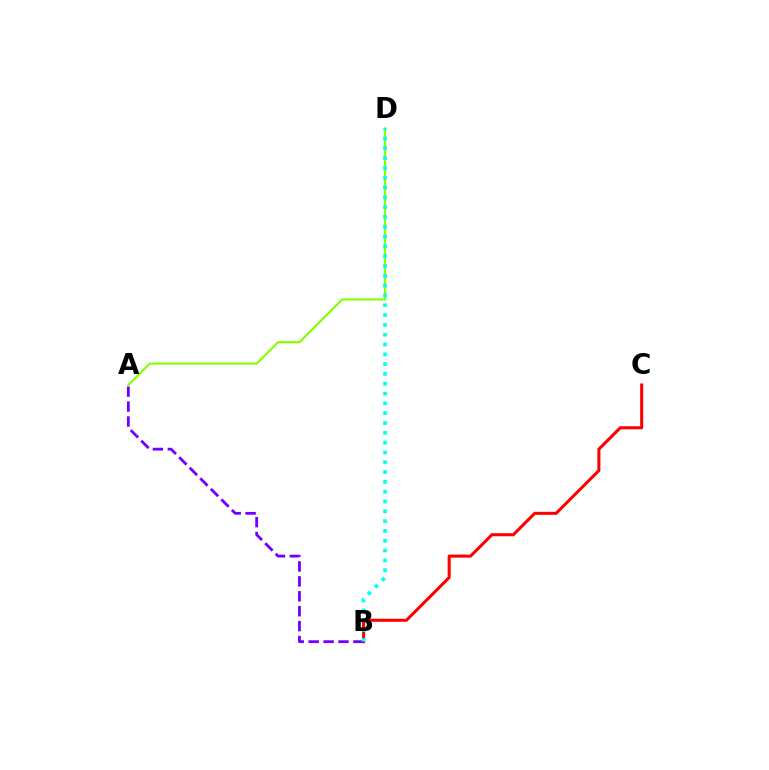{('B', 'C'): [{'color': '#ff0000', 'line_style': 'solid', 'thickness': 2.2}], ('A', 'B'): [{'color': '#7200ff', 'line_style': 'dashed', 'thickness': 2.03}], ('A', 'D'): [{'color': '#84ff00', 'line_style': 'solid', 'thickness': 1.55}], ('B', 'D'): [{'color': '#00fff6', 'line_style': 'dotted', 'thickness': 2.67}]}